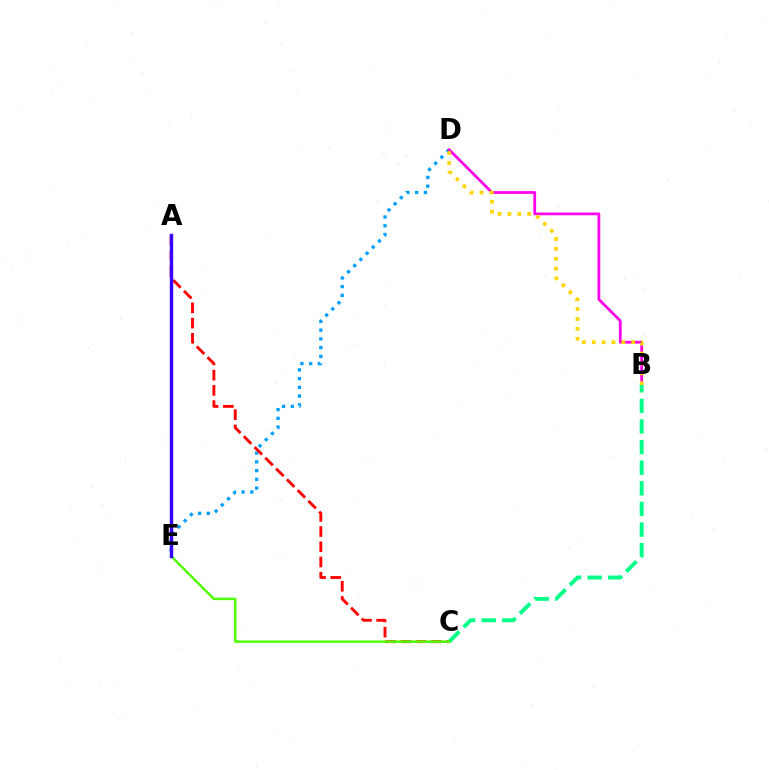{('D', 'E'): [{'color': '#009eff', 'line_style': 'dotted', 'thickness': 2.37}], ('B', 'D'): [{'color': '#ff00ed', 'line_style': 'solid', 'thickness': 1.99}, {'color': '#ffd500', 'line_style': 'dotted', 'thickness': 2.68}], ('A', 'C'): [{'color': '#ff0000', 'line_style': 'dashed', 'thickness': 2.07}], ('B', 'C'): [{'color': '#00ff86', 'line_style': 'dashed', 'thickness': 2.8}], ('C', 'E'): [{'color': '#4fff00', 'line_style': 'solid', 'thickness': 1.78}], ('A', 'E'): [{'color': '#3700ff', 'line_style': 'solid', 'thickness': 2.46}]}